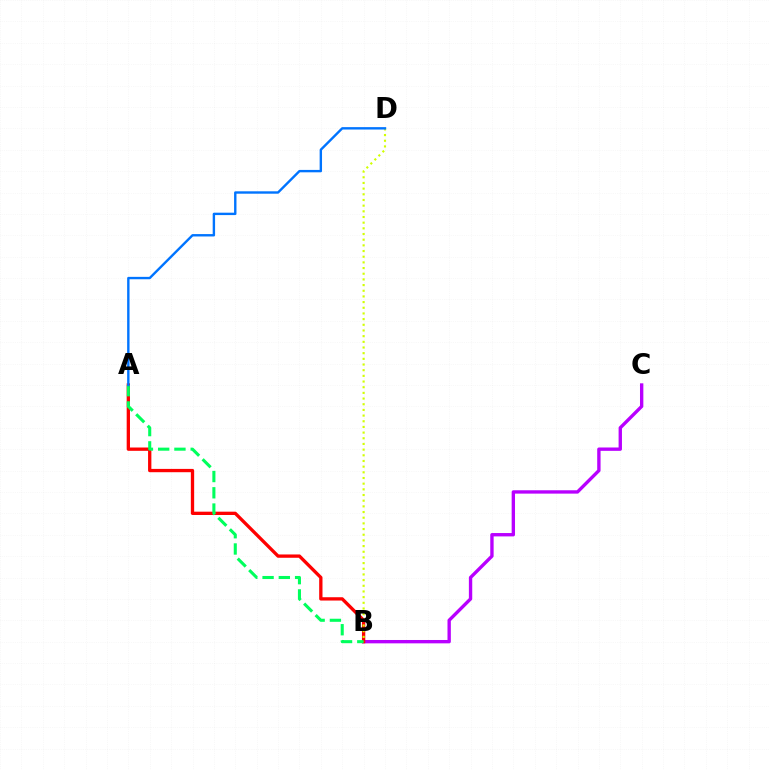{('B', 'C'): [{'color': '#b900ff', 'line_style': 'solid', 'thickness': 2.42}], ('A', 'B'): [{'color': '#ff0000', 'line_style': 'solid', 'thickness': 2.38}, {'color': '#00ff5c', 'line_style': 'dashed', 'thickness': 2.21}], ('B', 'D'): [{'color': '#d1ff00', 'line_style': 'dotted', 'thickness': 1.54}], ('A', 'D'): [{'color': '#0074ff', 'line_style': 'solid', 'thickness': 1.72}]}